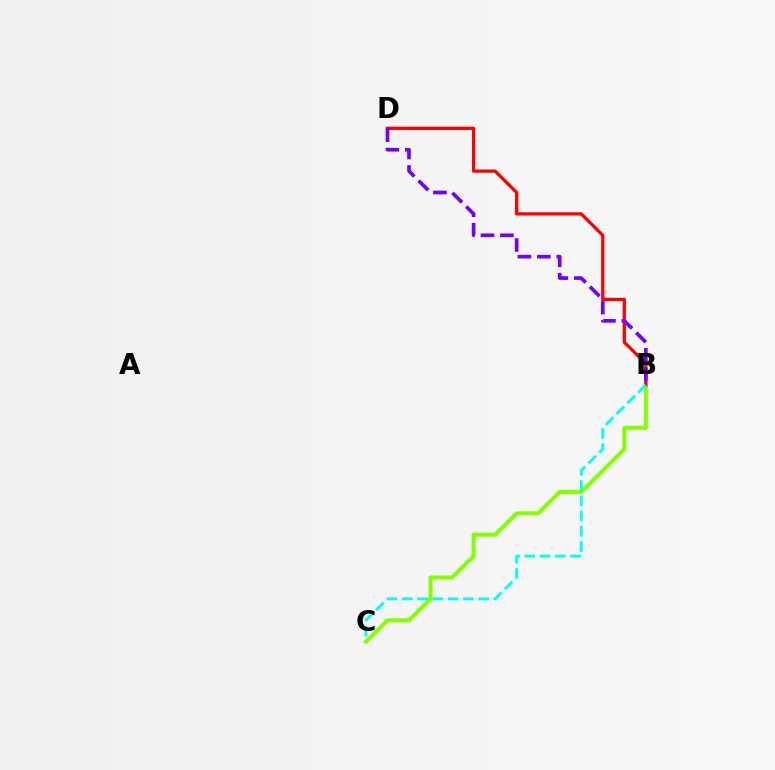{('B', 'C'): [{'color': '#84ff00', 'line_style': 'solid', 'thickness': 2.9}, {'color': '#00fff6', 'line_style': 'dashed', 'thickness': 2.07}], ('B', 'D'): [{'color': '#ff0000', 'line_style': 'solid', 'thickness': 2.35}, {'color': '#7200ff', 'line_style': 'dashed', 'thickness': 2.64}]}